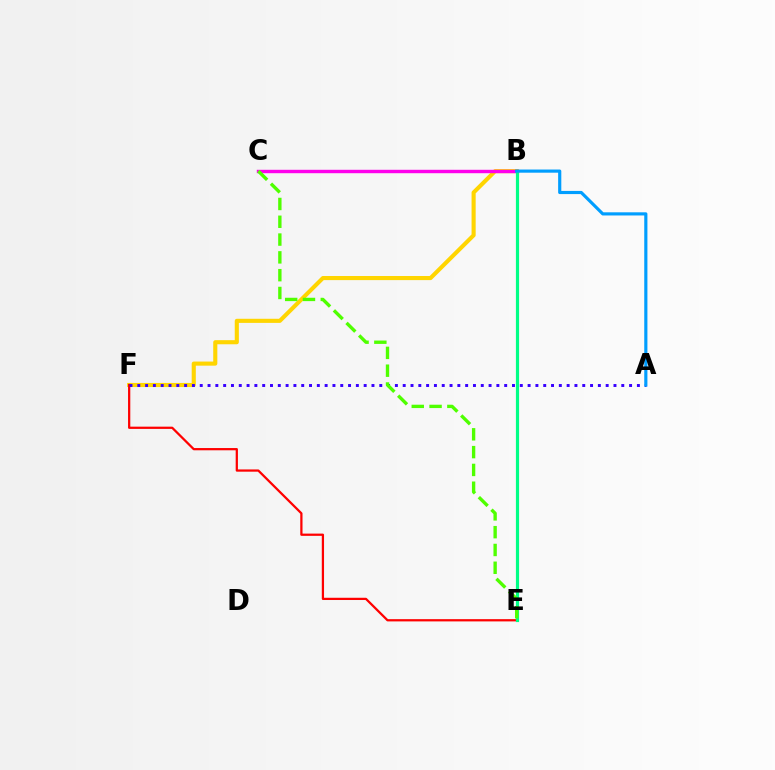{('B', 'F'): [{'color': '#ffd500', 'line_style': 'solid', 'thickness': 2.96}], ('E', 'F'): [{'color': '#ff0000', 'line_style': 'solid', 'thickness': 1.62}], ('B', 'C'): [{'color': '#ff00ed', 'line_style': 'solid', 'thickness': 2.46}], ('A', 'F'): [{'color': '#3700ff', 'line_style': 'dotted', 'thickness': 2.12}], ('B', 'E'): [{'color': '#00ff86', 'line_style': 'solid', 'thickness': 2.29}], ('C', 'E'): [{'color': '#4fff00', 'line_style': 'dashed', 'thickness': 2.42}], ('A', 'B'): [{'color': '#009eff', 'line_style': 'solid', 'thickness': 2.28}]}